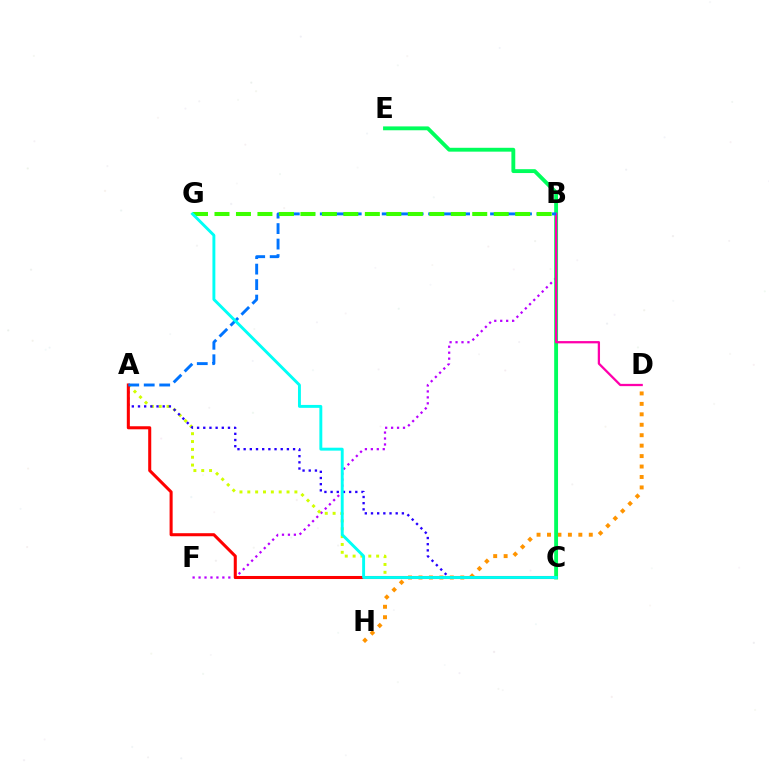{('B', 'F'): [{'color': '#b900ff', 'line_style': 'dotted', 'thickness': 1.62}], ('D', 'H'): [{'color': '#ff9400', 'line_style': 'dotted', 'thickness': 2.84}], ('A', 'C'): [{'color': '#d1ff00', 'line_style': 'dotted', 'thickness': 2.13}, {'color': '#2500ff', 'line_style': 'dotted', 'thickness': 1.68}, {'color': '#ff0000', 'line_style': 'solid', 'thickness': 2.19}], ('C', 'E'): [{'color': '#00ff5c', 'line_style': 'solid', 'thickness': 2.78}], ('B', 'D'): [{'color': '#ff00ac', 'line_style': 'solid', 'thickness': 1.64}], ('A', 'B'): [{'color': '#0074ff', 'line_style': 'dashed', 'thickness': 2.1}], ('B', 'G'): [{'color': '#3dff00', 'line_style': 'dashed', 'thickness': 2.92}], ('C', 'G'): [{'color': '#00fff6', 'line_style': 'solid', 'thickness': 2.09}]}